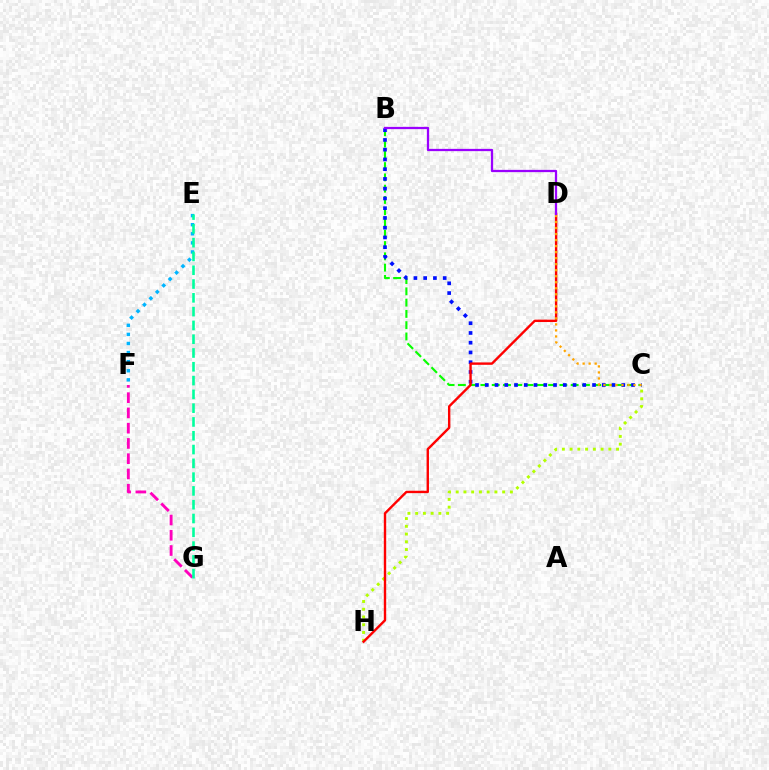{('B', 'C'): [{'color': '#08ff00', 'line_style': 'dashed', 'thickness': 1.53}, {'color': '#0010ff', 'line_style': 'dotted', 'thickness': 2.65}], ('F', 'G'): [{'color': '#ff00bd', 'line_style': 'dashed', 'thickness': 2.07}], ('E', 'F'): [{'color': '#00b5ff', 'line_style': 'dotted', 'thickness': 2.47}], ('C', 'H'): [{'color': '#b3ff00', 'line_style': 'dotted', 'thickness': 2.1}], ('D', 'H'): [{'color': '#ff0000', 'line_style': 'solid', 'thickness': 1.72}], ('C', 'D'): [{'color': '#ffa500', 'line_style': 'dotted', 'thickness': 1.64}], ('E', 'G'): [{'color': '#00ff9d', 'line_style': 'dashed', 'thickness': 1.87}], ('B', 'D'): [{'color': '#9b00ff', 'line_style': 'solid', 'thickness': 1.63}]}